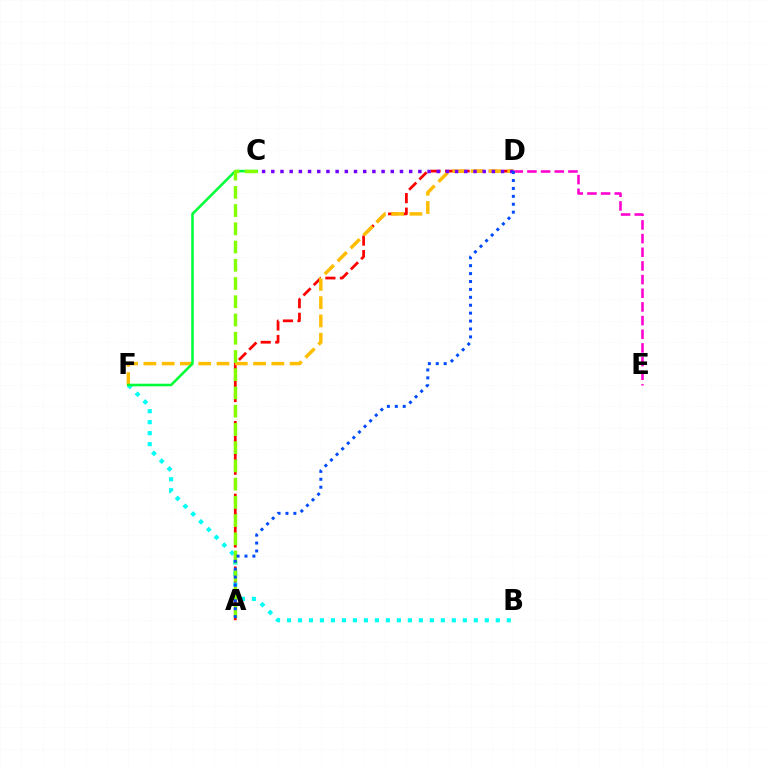{('A', 'D'): [{'color': '#ff0000', 'line_style': 'dashed', 'thickness': 1.98}, {'color': '#004bff', 'line_style': 'dotted', 'thickness': 2.15}], ('B', 'F'): [{'color': '#00fff6', 'line_style': 'dotted', 'thickness': 2.99}], ('D', 'F'): [{'color': '#ffbd00', 'line_style': 'dashed', 'thickness': 2.48}], ('D', 'E'): [{'color': '#ff00cf', 'line_style': 'dashed', 'thickness': 1.86}], ('C', 'F'): [{'color': '#00ff39', 'line_style': 'solid', 'thickness': 1.86}], ('A', 'C'): [{'color': '#84ff00', 'line_style': 'dashed', 'thickness': 2.48}], ('C', 'D'): [{'color': '#7200ff', 'line_style': 'dotted', 'thickness': 2.5}]}